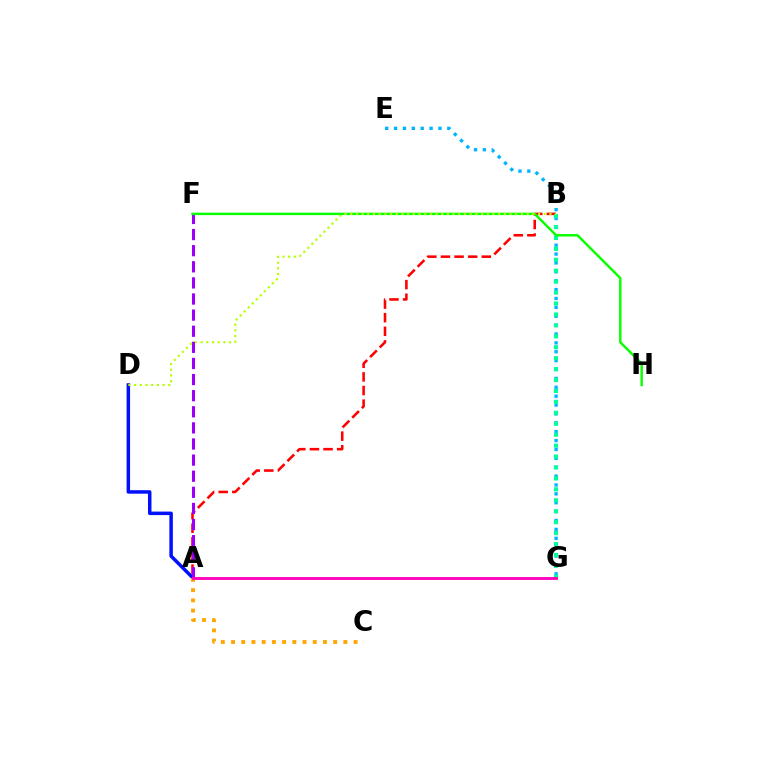{('A', 'D'): [{'color': '#0010ff', 'line_style': 'solid', 'thickness': 2.51}], ('A', 'B'): [{'color': '#ff0000', 'line_style': 'dashed', 'thickness': 1.85}], ('E', 'G'): [{'color': '#00b5ff', 'line_style': 'dotted', 'thickness': 2.41}], ('A', 'F'): [{'color': '#9b00ff', 'line_style': 'dashed', 'thickness': 2.19}], ('A', 'C'): [{'color': '#ffa500', 'line_style': 'dotted', 'thickness': 2.77}], ('B', 'G'): [{'color': '#00ff9d', 'line_style': 'dotted', 'thickness': 2.97}], ('F', 'H'): [{'color': '#08ff00', 'line_style': 'solid', 'thickness': 1.75}], ('B', 'D'): [{'color': '#b3ff00', 'line_style': 'dotted', 'thickness': 1.55}], ('A', 'G'): [{'color': '#ff00bd', 'line_style': 'solid', 'thickness': 2.04}]}